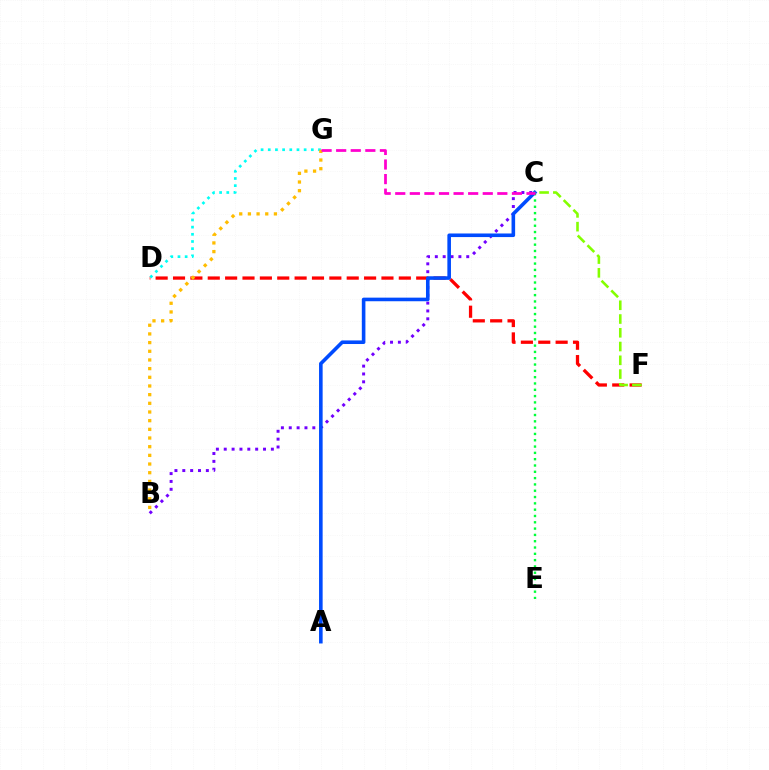{('C', 'E'): [{'color': '#00ff39', 'line_style': 'dotted', 'thickness': 1.71}], ('D', 'F'): [{'color': '#ff0000', 'line_style': 'dashed', 'thickness': 2.36}], ('D', 'G'): [{'color': '#00fff6', 'line_style': 'dotted', 'thickness': 1.95}], ('B', 'C'): [{'color': '#7200ff', 'line_style': 'dotted', 'thickness': 2.13}], ('A', 'C'): [{'color': '#004bff', 'line_style': 'solid', 'thickness': 2.59}], ('C', 'F'): [{'color': '#84ff00', 'line_style': 'dashed', 'thickness': 1.87}], ('B', 'G'): [{'color': '#ffbd00', 'line_style': 'dotted', 'thickness': 2.36}], ('C', 'G'): [{'color': '#ff00cf', 'line_style': 'dashed', 'thickness': 1.98}]}